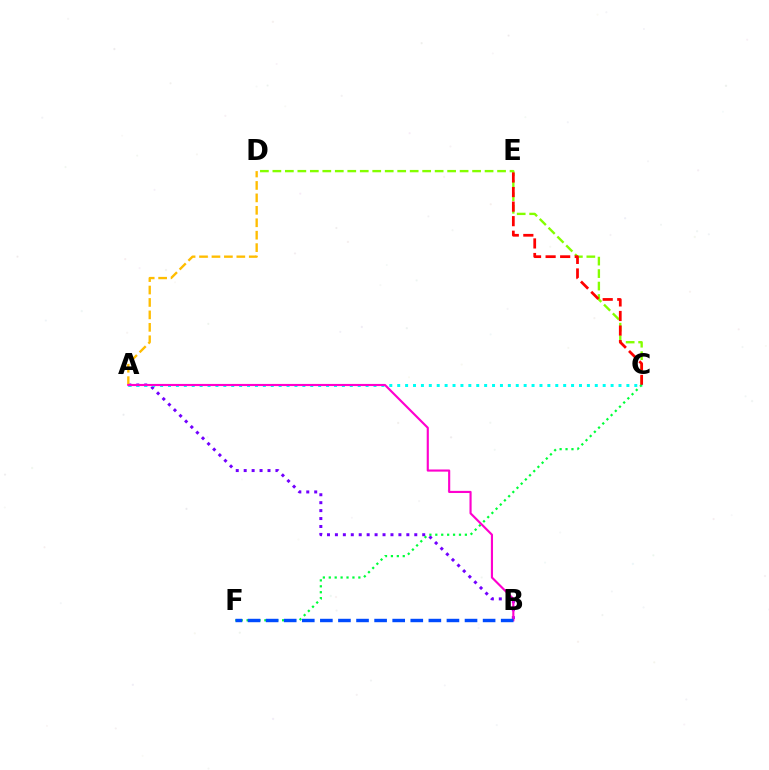{('A', 'B'): [{'color': '#7200ff', 'line_style': 'dotted', 'thickness': 2.16}, {'color': '#ff00cf', 'line_style': 'solid', 'thickness': 1.54}], ('C', 'D'): [{'color': '#84ff00', 'line_style': 'dashed', 'thickness': 1.7}], ('C', 'E'): [{'color': '#ff0000', 'line_style': 'dashed', 'thickness': 1.98}], ('A', 'D'): [{'color': '#ffbd00', 'line_style': 'dashed', 'thickness': 1.69}], ('A', 'C'): [{'color': '#00fff6', 'line_style': 'dotted', 'thickness': 2.15}], ('C', 'F'): [{'color': '#00ff39', 'line_style': 'dotted', 'thickness': 1.61}], ('B', 'F'): [{'color': '#004bff', 'line_style': 'dashed', 'thickness': 2.46}]}